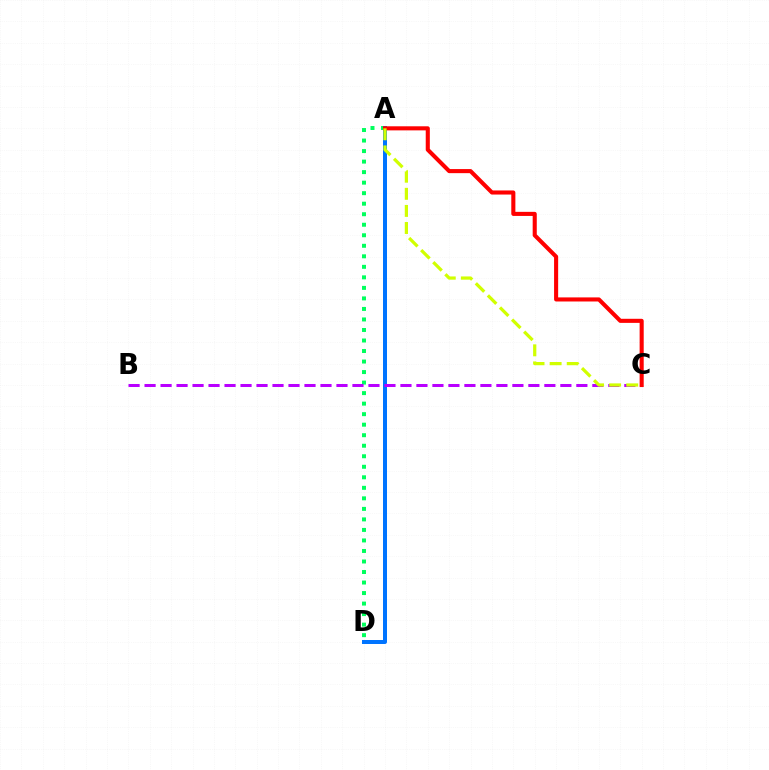{('A', 'D'): [{'color': '#00ff5c', 'line_style': 'dotted', 'thickness': 2.86}, {'color': '#0074ff', 'line_style': 'solid', 'thickness': 2.87}], ('B', 'C'): [{'color': '#b900ff', 'line_style': 'dashed', 'thickness': 2.17}], ('A', 'C'): [{'color': '#ff0000', 'line_style': 'solid', 'thickness': 2.94}, {'color': '#d1ff00', 'line_style': 'dashed', 'thickness': 2.32}]}